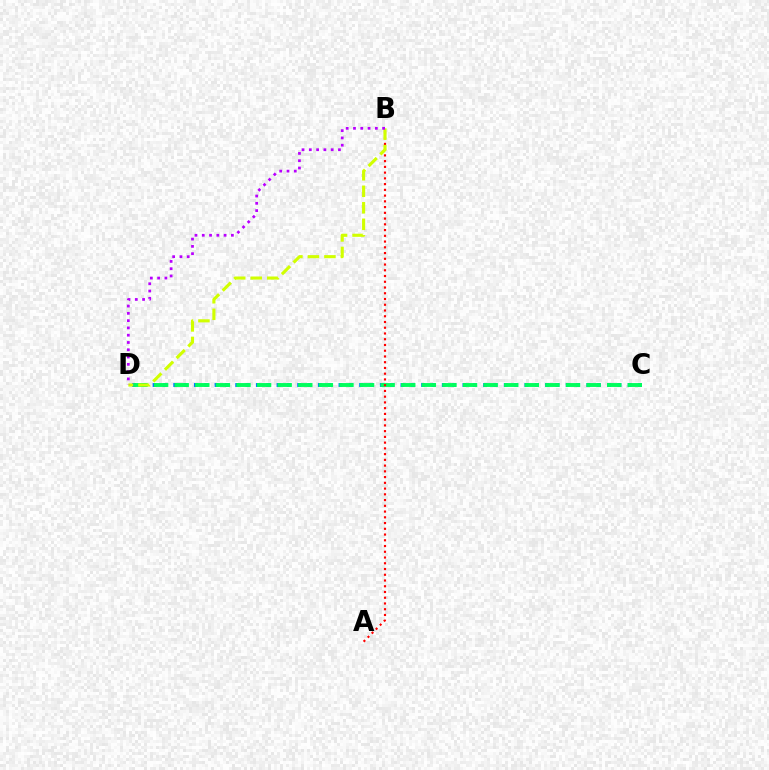{('C', 'D'): [{'color': '#0074ff', 'line_style': 'dotted', 'thickness': 2.81}, {'color': '#00ff5c', 'line_style': 'dashed', 'thickness': 2.8}], ('A', 'B'): [{'color': '#ff0000', 'line_style': 'dotted', 'thickness': 1.56}], ('B', 'D'): [{'color': '#d1ff00', 'line_style': 'dashed', 'thickness': 2.24}, {'color': '#b900ff', 'line_style': 'dotted', 'thickness': 1.98}]}